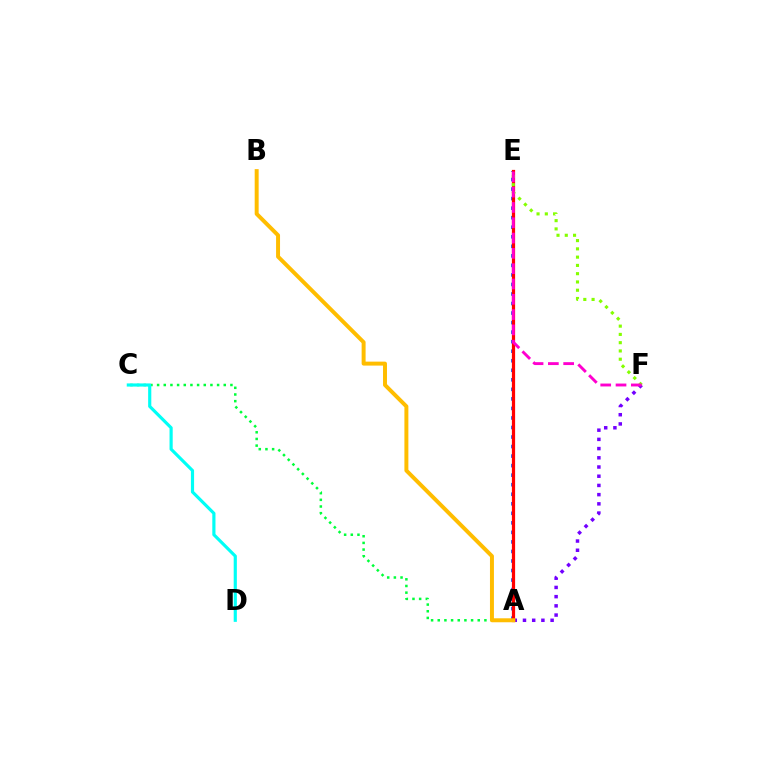{('A', 'C'): [{'color': '#00ff39', 'line_style': 'dotted', 'thickness': 1.81}], ('A', 'E'): [{'color': '#004bff', 'line_style': 'dotted', 'thickness': 2.59}, {'color': '#ff0000', 'line_style': 'solid', 'thickness': 2.32}], ('A', 'F'): [{'color': '#7200ff', 'line_style': 'dotted', 'thickness': 2.5}], ('A', 'B'): [{'color': '#ffbd00', 'line_style': 'solid', 'thickness': 2.85}], ('E', 'F'): [{'color': '#84ff00', 'line_style': 'dotted', 'thickness': 2.25}, {'color': '#ff00cf', 'line_style': 'dashed', 'thickness': 2.08}], ('C', 'D'): [{'color': '#00fff6', 'line_style': 'solid', 'thickness': 2.28}]}